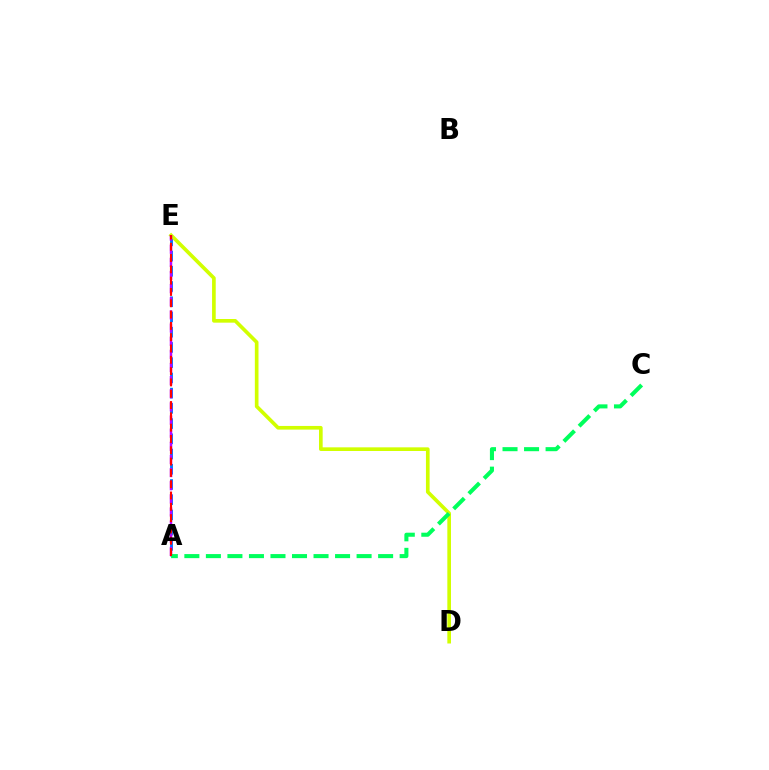{('A', 'E'): [{'color': '#0074ff', 'line_style': 'dashed', 'thickness': 2.07}, {'color': '#b900ff', 'line_style': 'dashed', 'thickness': 1.78}, {'color': '#ff0000', 'line_style': 'dashed', 'thickness': 1.54}], ('D', 'E'): [{'color': '#d1ff00', 'line_style': 'solid', 'thickness': 2.64}], ('A', 'C'): [{'color': '#00ff5c', 'line_style': 'dashed', 'thickness': 2.92}]}